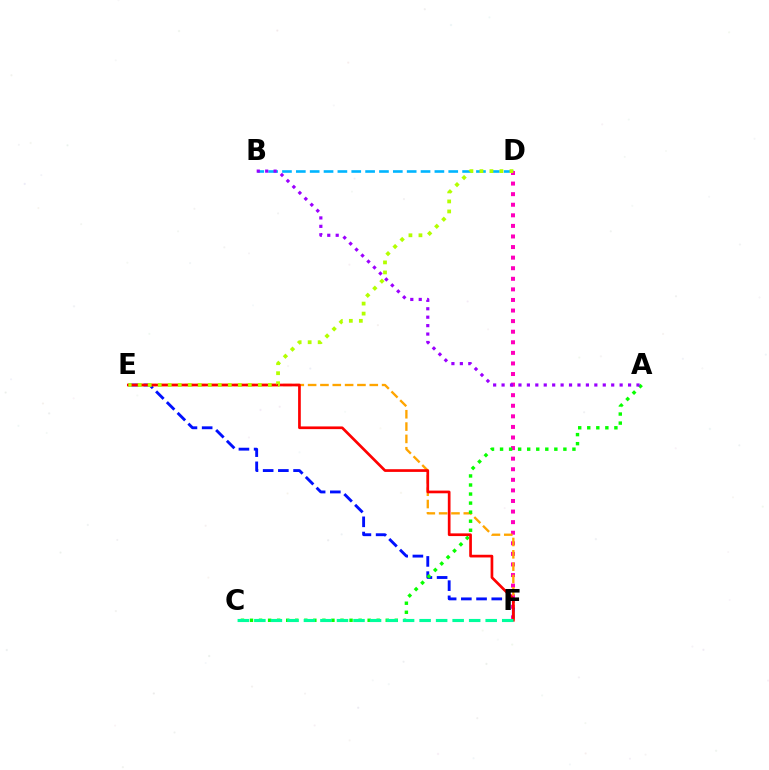{('B', 'D'): [{'color': '#00b5ff', 'line_style': 'dashed', 'thickness': 1.88}], ('D', 'F'): [{'color': '#ff00bd', 'line_style': 'dotted', 'thickness': 2.87}], ('E', 'F'): [{'color': '#0010ff', 'line_style': 'dashed', 'thickness': 2.07}, {'color': '#ffa500', 'line_style': 'dashed', 'thickness': 1.68}, {'color': '#ff0000', 'line_style': 'solid', 'thickness': 1.94}], ('A', 'C'): [{'color': '#08ff00', 'line_style': 'dotted', 'thickness': 2.46}], ('D', 'E'): [{'color': '#b3ff00', 'line_style': 'dotted', 'thickness': 2.72}], ('A', 'B'): [{'color': '#9b00ff', 'line_style': 'dotted', 'thickness': 2.29}], ('C', 'F'): [{'color': '#00ff9d', 'line_style': 'dashed', 'thickness': 2.24}]}